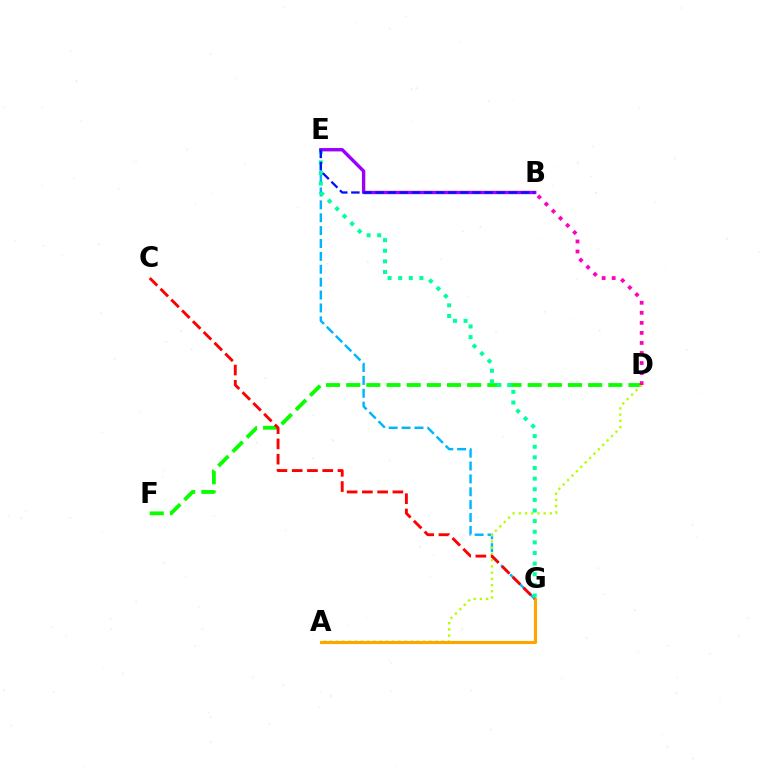{('E', 'G'): [{'color': '#00b5ff', 'line_style': 'dashed', 'thickness': 1.75}, {'color': '#00ff9d', 'line_style': 'dotted', 'thickness': 2.89}], ('D', 'F'): [{'color': '#08ff00', 'line_style': 'dashed', 'thickness': 2.74}], ('A', 'D'): [{'color': '#b3ff00', 'line_style': 'dotted', 'thickness': 1.69}], ('A', 'G'): [{'color': '#ffa500', 'line_style': 'solid', 'thickness': 2.27}], ('B', 'D'): [{'color': '#ff00bd', 'line_style': 'dotted', 'thickness': 2.73}], ('B', 'E'): [{'color': '#9b00ff', 'line_style': 'solid', 'thickness': 2.42}, {'color': '#0010ff', 'line_style': 'dashed', 'thickness': 1.65}], ('C', 'G'): [{'color': '#ff0000', 'line_style': 'dashed', 'thickness': 2.07}]}